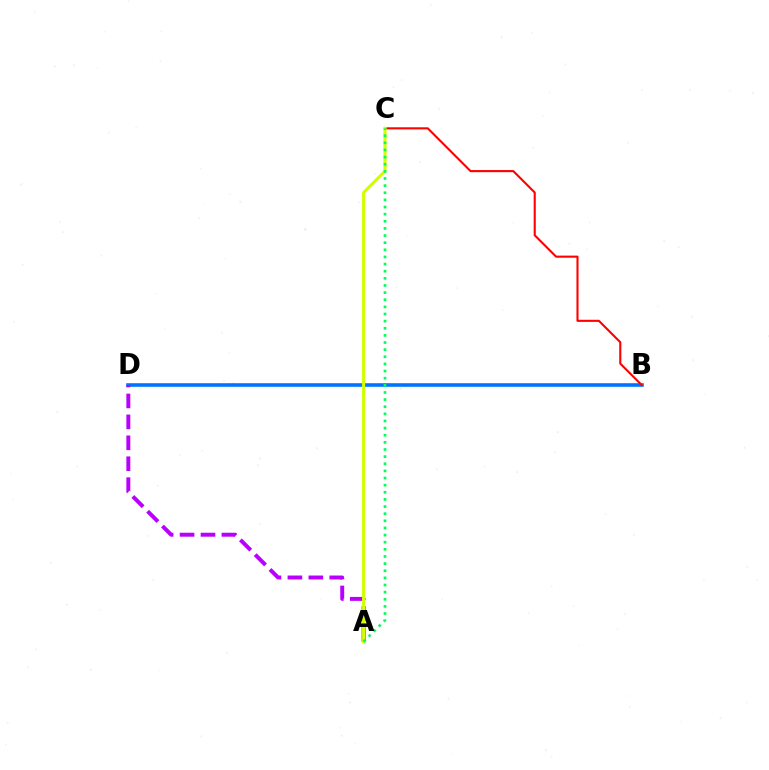{('B', 'D'): [{'color': '#0074ff', 'line_style': 'solid', 'thickness': 2.6}], ('A', 'D'): [{'color': '#b900ff', 'line_style': 'dashed', 'thickness': 2.84}], ('B', 'C'): [{'color': '#ff0000', 'line_style': 'solid', 'thickness': 1.51}], ('A', 'C'): [{'color': '#d1ff00', 'line_style': 'solid', 'thickness': 2.24}, {'color': '#00ff5c', 'line_style': 'dotted', 'thickness': 1.94}]}